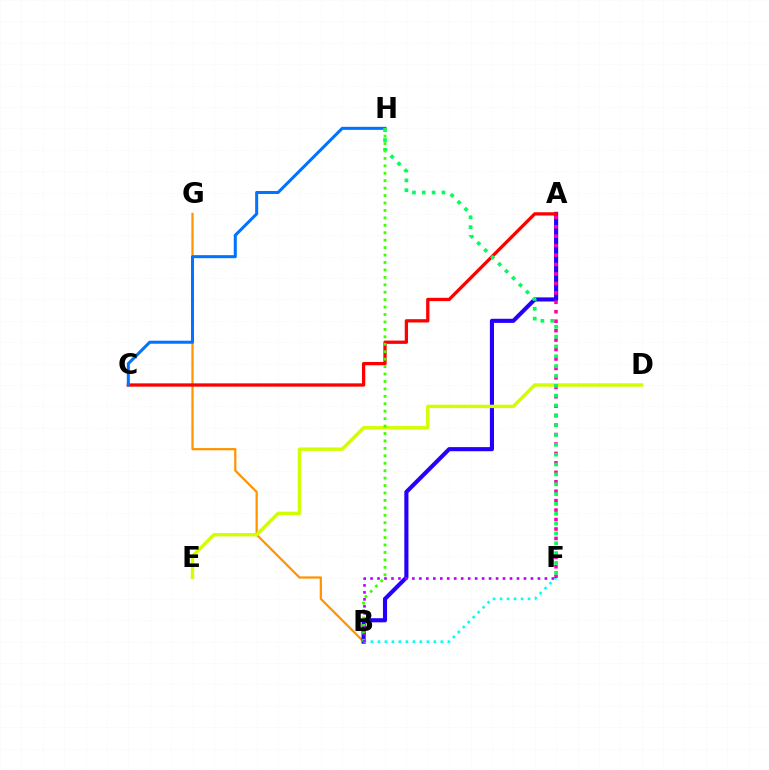{('B', 'G'): [{'color': '#ff9400', 'line_style': 'solid', 'thickness': 1.61}], ('A', 'B'): [{'color': '#2500ff', 'line_style': 'solid', 'thickness': 2.96}], ('B', 'F'): [{'color': '#00fff6', 'line_style': 'dotted', 'thickness': 1.9}, {'color': '#b900ff', 'line_style': 'dotted', 'thickness': 1.89}], ('A', 'C'): [{'color': '#ff0000', 'line_style': 'solid', 'thickness': 2.37}], ('D', 'E'): [{'color': '#d1ff00', 'line_style': 'solid', 'thickness': 2.46}], ('C', 'H'): [{'color': '#0074ff', 'line_style': 'solid', 'thickness': 2.19}], ('A', 'F'): [{'color': '#ff00ac', 'line_style': 'dotted', 'thickness': 2.57}], ('F', 'H'): [{'color': '#00ff5c', 'line_style': 'dotted', 'thickness': 2.67}], ('B', 'H'): [{'color': '#3dff00', 'line_style': 'dotted', 'thickness': 2.02}]}